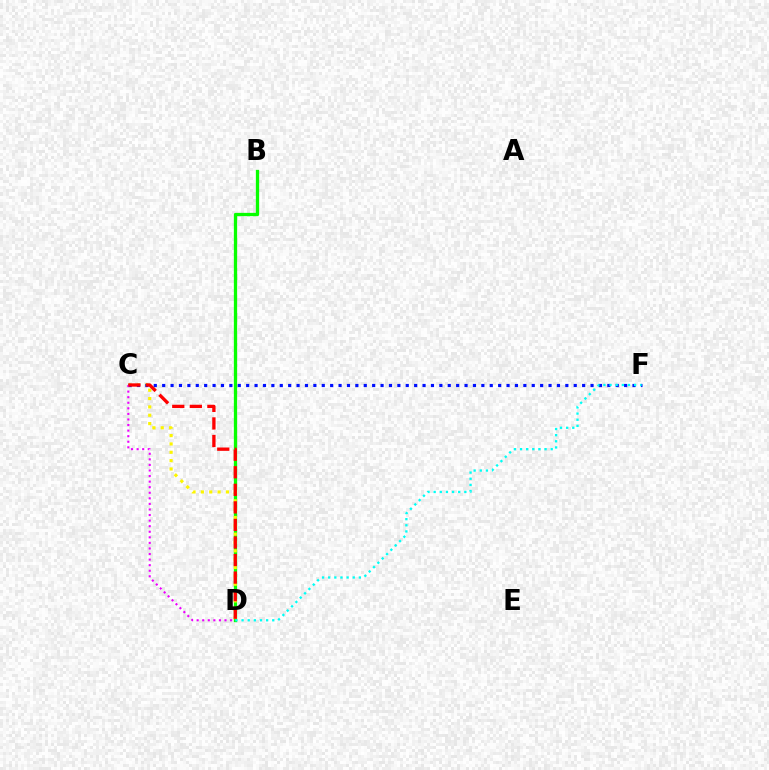{('B', 'D'): [{'color': '#08ff00', 'line_style': 'solid', 'thickness': 2.37}], ('C', 'D'): [{'color': '#fcf500', 'line_style': 'dotted', 'thickness': 2.27}, {'color': '#ee00ff', 'line_style': 'dotted', 'thickness': 1.51}, {'color': '#ff0000', 'line_style': 'dashed', 'thickness': 2.38}], ('C', 'F'): [{'color': '#0010ff', 'line_style': 'dotted', 'thickness': 2.28}], ('D', 'F'): [{'color': '#00fff6', 'line_style': 'dotted', 'thickness': 1.67}]}